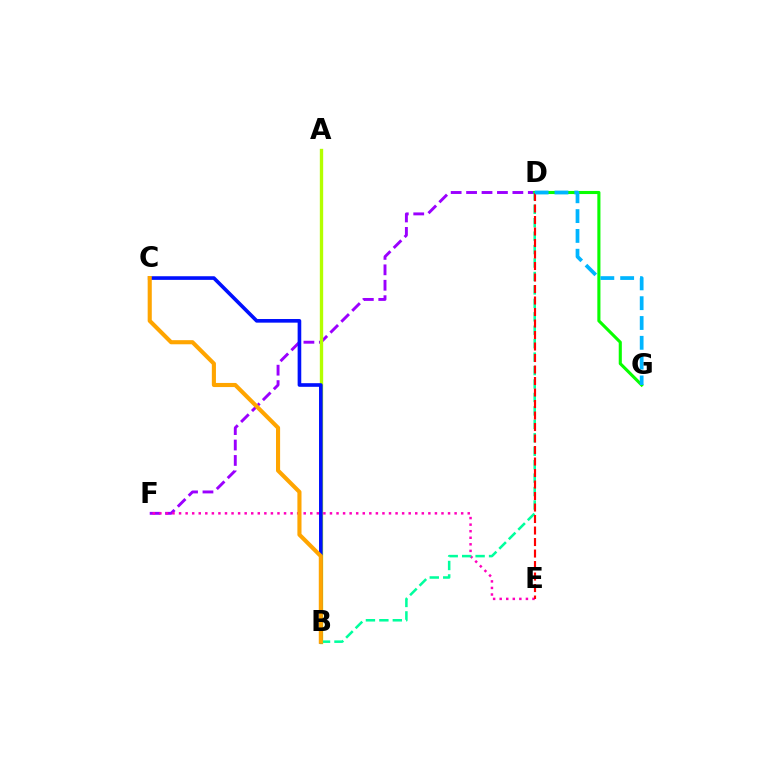{('D', 'F'): [{'color': '#9b00ff', 'line_style': 'dashed', 'thickness': 2.1}], ('D', 'G'): [{'color': '#08ff00', 'line_style': 'solid', 'thickness': 2.23}, {'color': '#00b5ff', 'line_style': 'dashed', 'thickness': 2.69}], ('A', 'B'): [{'color': '#b3ff00', 'line_style': 'solid', 'thickness': 2.41}], ('E', 'F'): [{'color': '#ff00bd', 'line_style': 'dotted', 'thickness': 1.78}], ('B', 'C'): [{'color': '#0010ff', 'line_style': 'solid', 'thickness': 2.62}, {'color': '#ffa500', 'line_style': 'solid', 'thickness': 2.96}], ('B', 'D'): [{'color': '#00ff9d', 'line_style': 'dashed', 'thickness': 1.83}], ('D', 'E'): [{'color': '#ff0000', 'line_style': 'dashed', 'thickness': 1.56}]}